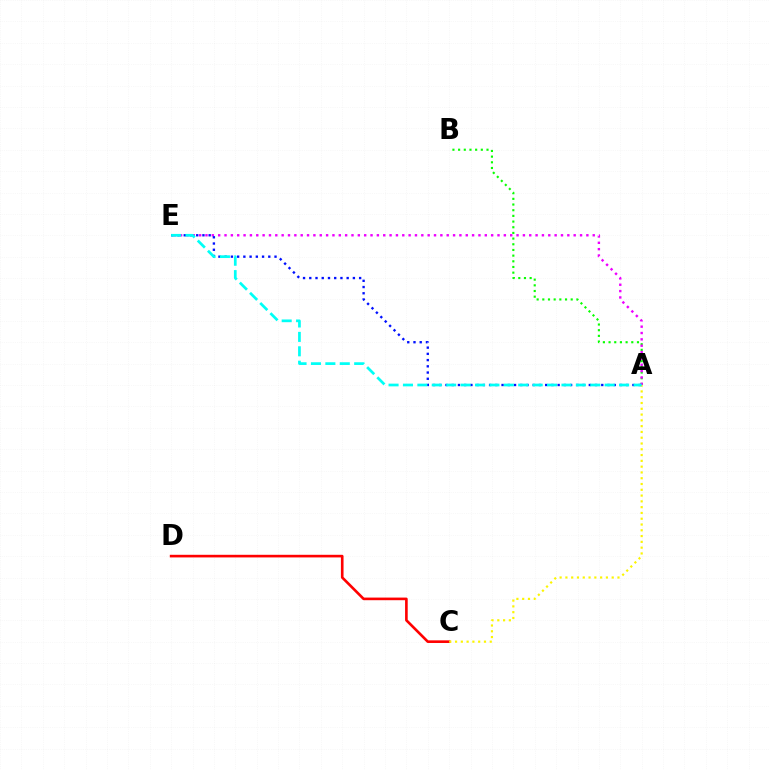{('A', 'B'): [{'color': '#08ff00', 'line_style': 'dotted', 'thickness': 1.54}], ('C', 'D'): [{'color': '#ff0000', 'line_style': 'solid', 'thickness': 1.89}], ('A', 'E'): [{'color': '#ee00ff', 'line_style': 'dotted', 'thickness': 1.72}, {'color': '#0010ff', 'line_style': 'dotted', 'thickness': 1.69}, {'color': '#00fff6', 'line_style': 'dashed', 'thickness': 1.96}], ('A', 'C'): [{'color': '#fcf500', 'line_style': 'dotted', 'thickness': 1.57}]}